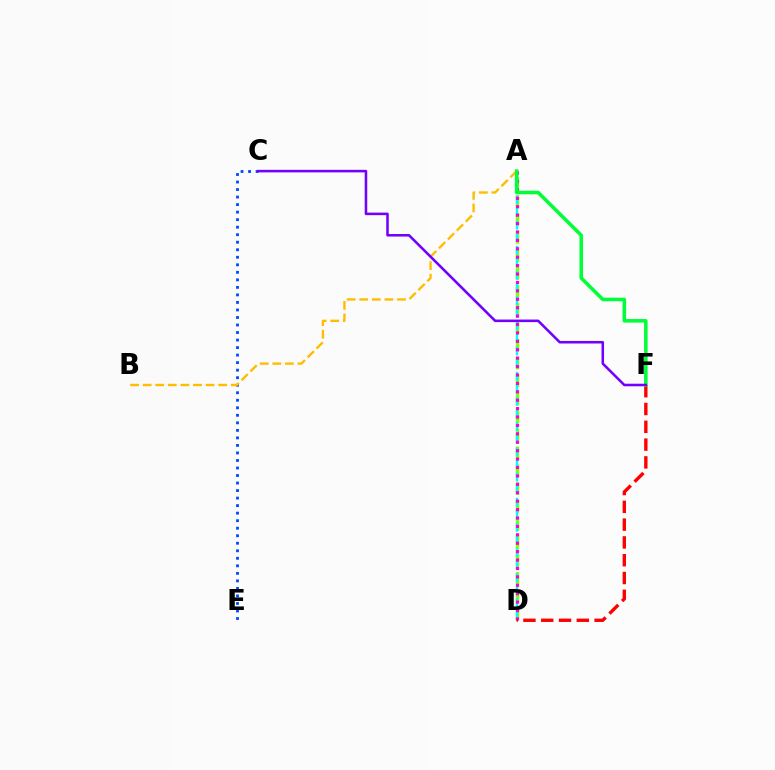{('A', 'D'): [{'color': '#84ff00', 'line_style': 'dashed', 'thickness': 2.44}, {'color': '#00fff6', 'line_style': 'dashed', 'thickness': 1.71}, {'color': '#ff00cf', 'line_style': 'dotted', 'thickness': 2.29}], ('C', 'E'): [{'color': '#004bff', 'line_style': 'dotted', 'thickness': 2.04}], ('D', 'F'): [{'color': '#ff0000', 'line_style': 'dashed', 'thickness': 2.42}], ('A', 'B'): [{'color': '#ffbd00', 'line_style': 'dashed', 'thickness': 1.71}], ('A', 'F'): [{'color': '#00ff39', 'line_style': 'solid', 'thickness': 2.56}], ('C', 'F'): [{'color': '#7200ff', 'line_style': 'solid', 'thickness': 1.84}]}